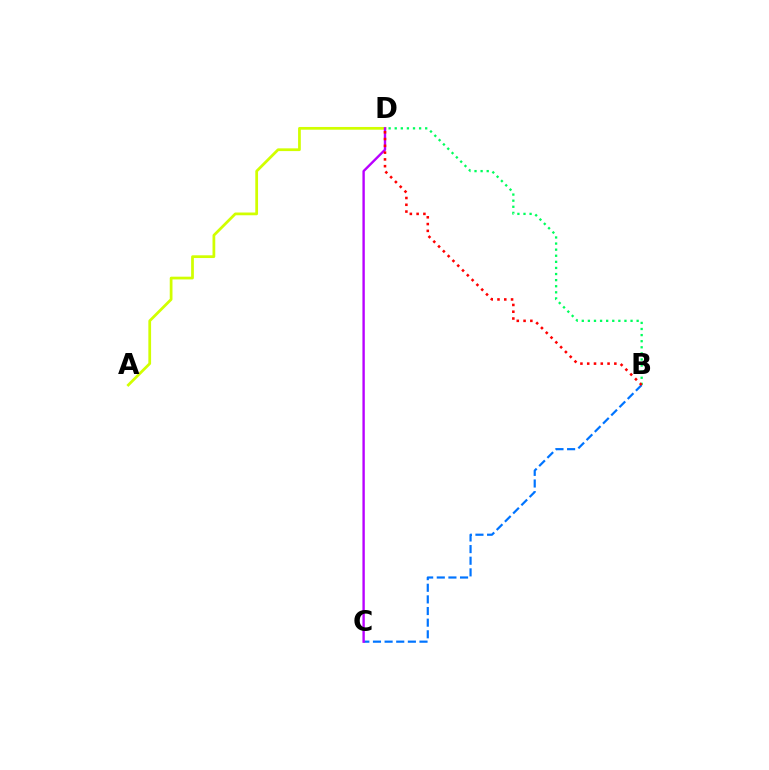{('B', 'C'): [{'color': '#0074ff', 'line_style': 'dashed', 'thickness': 1.58}], ('B', 'D'): [{'color': '#00ff5c', 'line_style': 'dotted', 'thickness': 1.66}, {'color': '#ff0000', 'line_style': 'dotted', 'thickness': 1.84}], ('A', 'D'): [{'color': '#d1ff00', 'line_style': 'solid', 'thickness': 1.98}], ('C', 'D'): [{'color': '#b900ff', 'line_style': 'solid', 'thickness': 1.71}]}